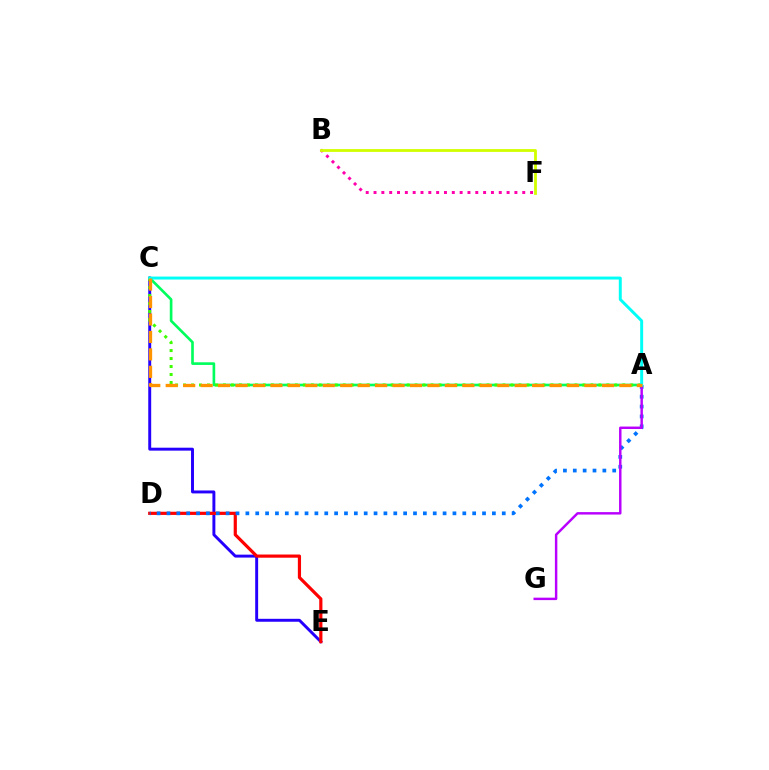{('C', 'E'): [{'color': '#2500ff', 'line_style': 'solid', 'thickness': 2.11}], ('D', 'E'): [{'color': '#ff0000', 'line_style': 'solid', 'thickness': 2.29}], ('B', 'F'): [{'color': '#ff00ac', 'line_style': 'dotted', 'thickness': 2.13}, {'color': '#d1ff00', 'line_style': 'solid', 'thickness': 2.03}], ('A', 'D'): [{'color': '#0074ff', 'line_style': 'dotted', 'thickness': 2.68}], ('A', 'C'): [{'color': '#00ff5c', 'line_style': 'solid', 'thickness': 1.91}, {'color': '#3dff00', 'line_style': 'dotted', 'thickness': 2.17}, {'color': '#00fff6', 'line_style': 'solid', 'thickness': 2.13}, {'color': '#ff9400', 'line_style': 'dashed', 'thickness': 2.37}], ('A', 'G'): [{'color': '#b900ff', 'line_style': 'solid', 'thickness': 1.76}]}